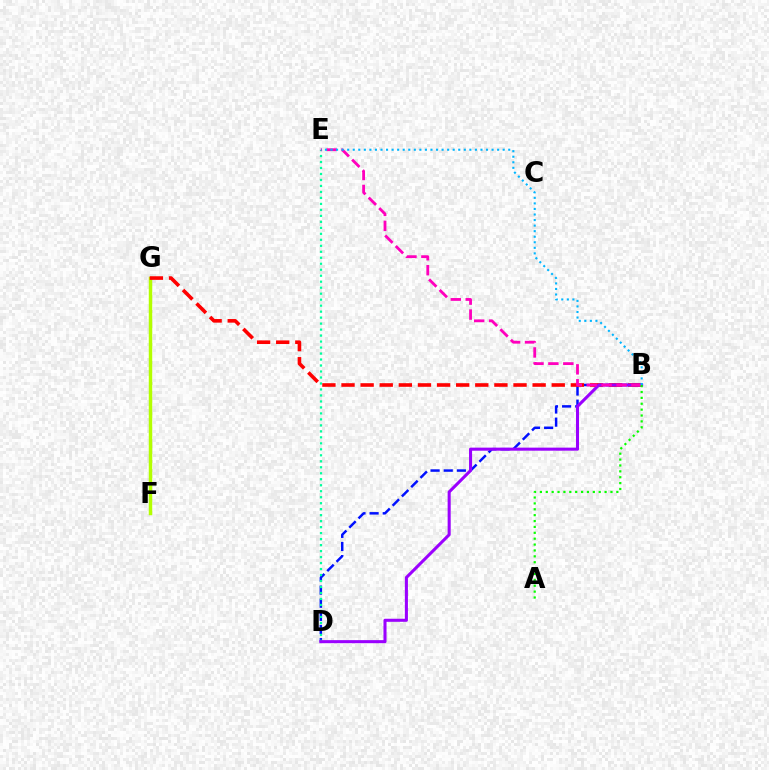{('B', 'D'): [{'color': '#0010ff', 'line_style': 'dashed', 'thickness': 1.78}, {'color': '#9b00ff', 'line_style': 'solid', 'thickness': 2.2}], ('F', 'G'): [{'color': '#ffa500', 'line_style': 'dashed', 'thickness': 1.96}, {'color': '#b3ff00', 'line_style': 'solid', 'thickness': 2.5}], ('D', 'E'): [{'color': '#00ff9d', 'line_style': 'dotted', 'thickness': 1.63}], ('B', 'G'): [{'color': '#ff0000', 'line_style': 'dashed', 'thickness': 2.6}], ('B', 'E'): [{'color': '#ff00bd', 'line_style': 'dashed', 'thickness': 2.03}, {'color': '#00b5ff', 'line_style': 'dotted', 'thickness': 1.51}], ('A', 'B'): [{'color': '#08ff00', 'line_style': 'dotted', 'thickness': 1.6}]}